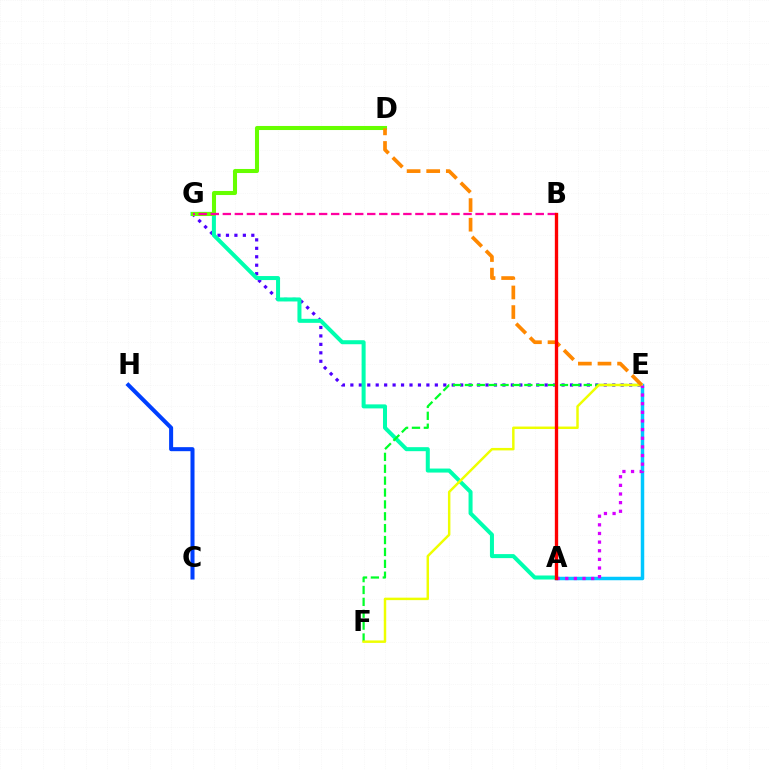{('E', 'G'): [{'color': '#4f00ff', 'line_style': 'dotted', 'thickness': 2.3}], ('A', 'G'): [{'color': '#00ffaf', 'line_style': 'solid', 'thickness': 2.89}], ('C', 'H'): [{'color': '#003fff', 'line_style': 'solid', 'thickness': 2.9}], ('D', 'G'): [{'color': '#66ff00', 'line_style': 'solid', 'thickness': 2.92}], ('B', 'G'): [{'color': '#ff00a0', 'line_style': 'dashed', 'thickness': 1.64}], ('E', 'F'): [{'color': '#00ff27', 'line_style': 'dashed', 'thickness': 1.61}, {'color': '#eeff00', 'line_style': 'solid', 'thickness': 1.78}], ('A', 'E'): [{'color': '#00c7ff', 'line_style': 'solid', 'thickness': 2.51}, {'color': '#d600ff', 'line_style': 'dotted', 'thickness': 2.35}], ('D', 'E'): [{'color': '#ff8800', 'line_style': 'dashed', 'thickness': 2.66}], ('A', 'B'): [{'color': '#ff0000', 'line_style': 'solid', 'thickness': 2.4}]}